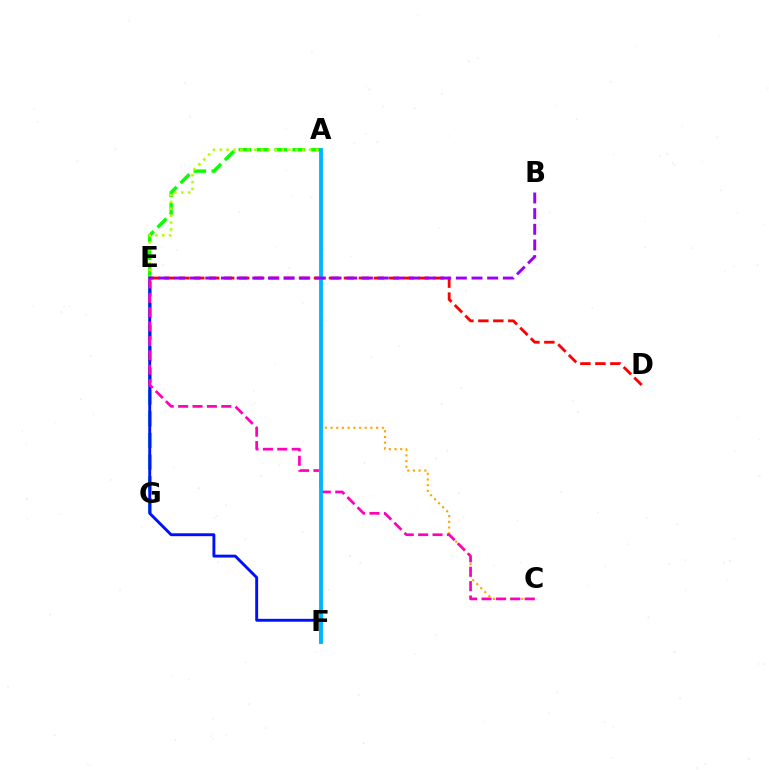{('A', 'C'): [{'color': '#ffa500', 'line_style': 'dotted', 'thickness': 1.55}], ('E', 'G'): [{'color': '#00ff9d', 'line_style': 'dashed', 'thickness': 2.94}], ('A', 'E'): [{'color': '#08ff00', 'line_style': 'dashed', 'thickness': 2.44}, {'color': '#b3ff00', 'line_style': 'dotted', 'thickness': 1.87}], ('D', 'E'): [{'color': '#ff0000', 'line_style': 'dashed', 'thickness': 2.03}], ('E', 'F'): [{'color': '#0010ff', 'line_style': 'solid', 'thickness': 2.08}], ('C', 'E'): [{'color': '#ff00bd', 'line_style': 'dashed', 'thickness': 1.95}], ('A', 'F'): [{'color': '#00b5ff', 'line_style': 'solid', 'thickness': 2.77}], ('B', 'E'): [{'color': '#9b00ff', 'line_style': 'dashed', 'thickness': 2.13}]}